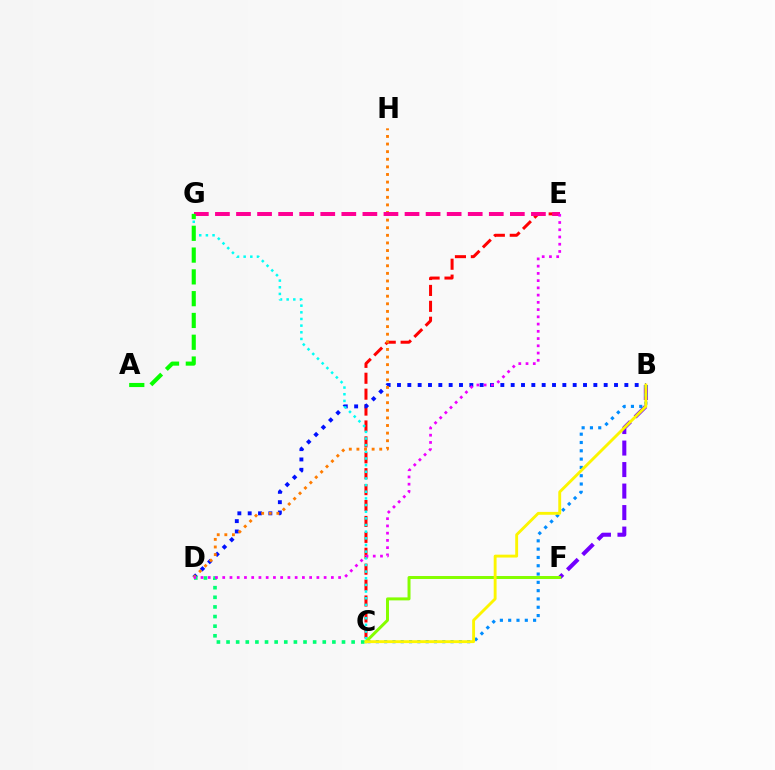{('C', 'E'): [{'color': '#ff0000', 'line_style': 'dashed', 'thickness': 2.16}], ('B', 'D'): [{'color': '#0010ff', 'line_style': 'dotted', 'thickness': 2.81}], ('B', 'F'): [{'color': '#7200ff', 'line_style': 'dashed', 'thickness': 2.92}], ('C', 'G'): [{'color': '#00fff6', 'line_style': 'dotted', 'thickness': 1.81}], ('D', 'H'): [{'color': '#ff7c00', 'line_style': 'dotted', 'thickness': 2.07}], ('C', 'F'): [{'color': '#84ff00', 'line_style': 'solid', 'thickness': 2.14}], ('C', 'D'): [{'color': '#00ff74', 'line_style': 'dotted', 'thickness': 2.61}], ('E', 'G'): [{'color': '#ff0094', 'line_style': 'dashed', 'thickness': 2.86}], ('B', 'C'): [{'color': '#008cff', 'line_style': 'dotted', 'thickness': 2.26}, {'color': '#fcf500', 'line_style': 'solid', 'thickness': 2.07}], ('A', 'G'): [{'color': '#08ff00', 'line_style': 'dashed', 'thickness': 2.96}], ('D', 'E'): [{'color': '#ee00ff', 'line_style': 'dotted', 'thickness': 1.97}]}